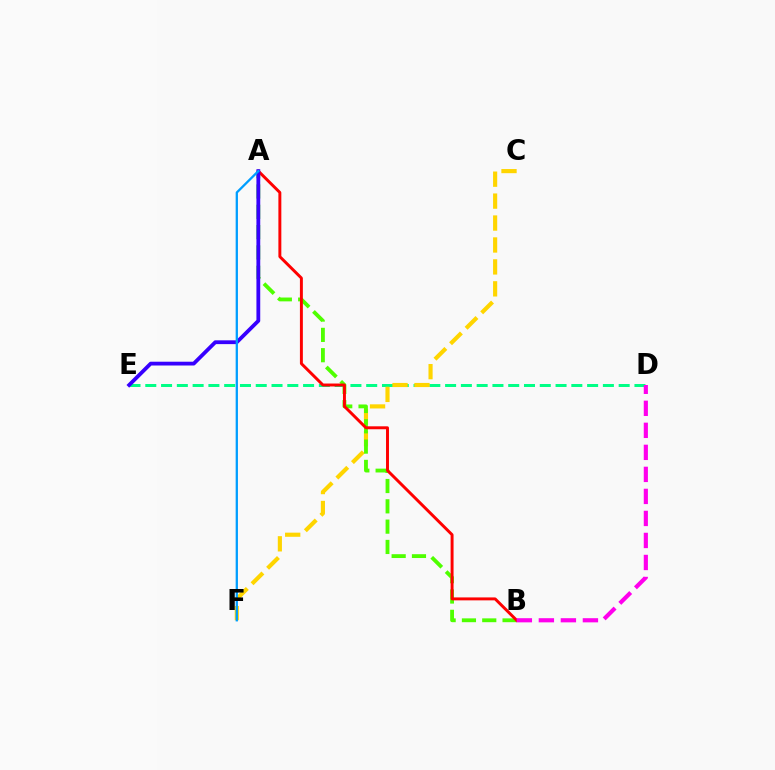{('D', 'E'): [{'color': '#00ff86', 'line_style': 'dashed', 'thickness': 2.14}], ('C', 'F'): [{'color': '#ffd500', 'line_style': 'dashed', 'thickness': 2.98}], ('A', 'B'): [{'color': '#4fff00', 'line_style': 'dashed', 'thickness': 2.76}, {'color': '#ff0000', 'line_style': 'solid', 'thickness': 2.12}], ('A', 'E'): [{'color': '#3700ff', 'line_style': 'solid', 'thickness': 2.73}], ('B', 'D'): [{'color': '#ff00ed', 'line_style': 'dashed', 'thickness': 2.99}], ('A', 'F'): [{'color': '#009eff', 'line_style': 'solid', 'thickness': 1.65}]}